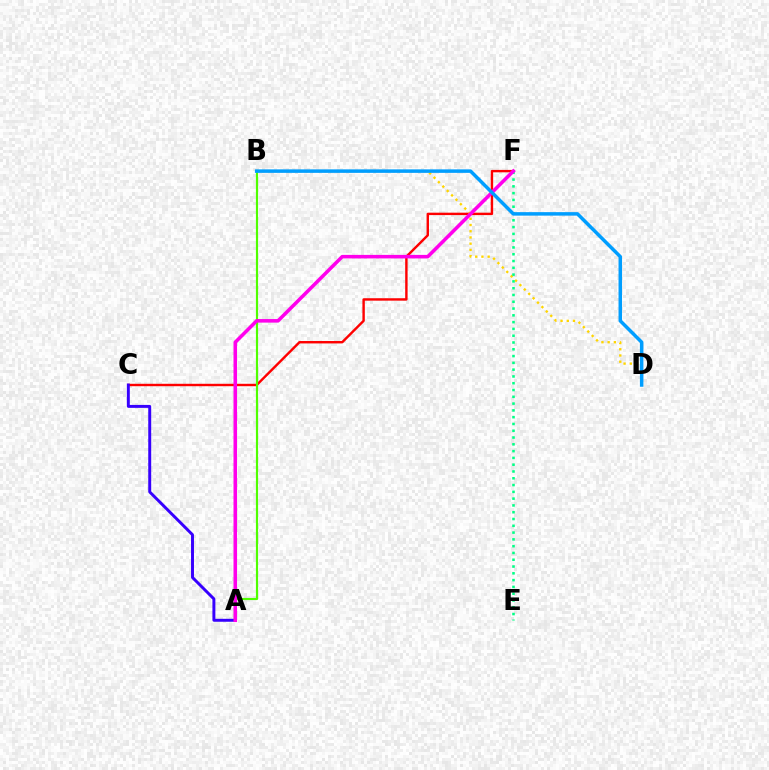{('C', 'F'): [{'color': '#ff0000', 'line_style': 'solid', 'thickness': 1.74}], ('A', 'C'): [{'color': '#3700ff', 'line_style': 'solid', 'thickness': 2.12}], ('B', 'D'): [{'color': '#ffd500', 'line_style': 'dotted', 'thickness': 1.69}, {'color': '#009eff', 'line_style': 'solid', 'thickness': 2.52}], ('A', 'B'): [{'color': '#4fff00', 'line_style': 'solid', 'thickness': 1.56}], ('E', 'F'): [{'color': '#00ff86', 'line_style': 'dotted', 'thickness': 1.84}], ('A', 'F'): [{'color': '#ff00ed', 'line_style': 'solid', 'thickness': 2.56}]}